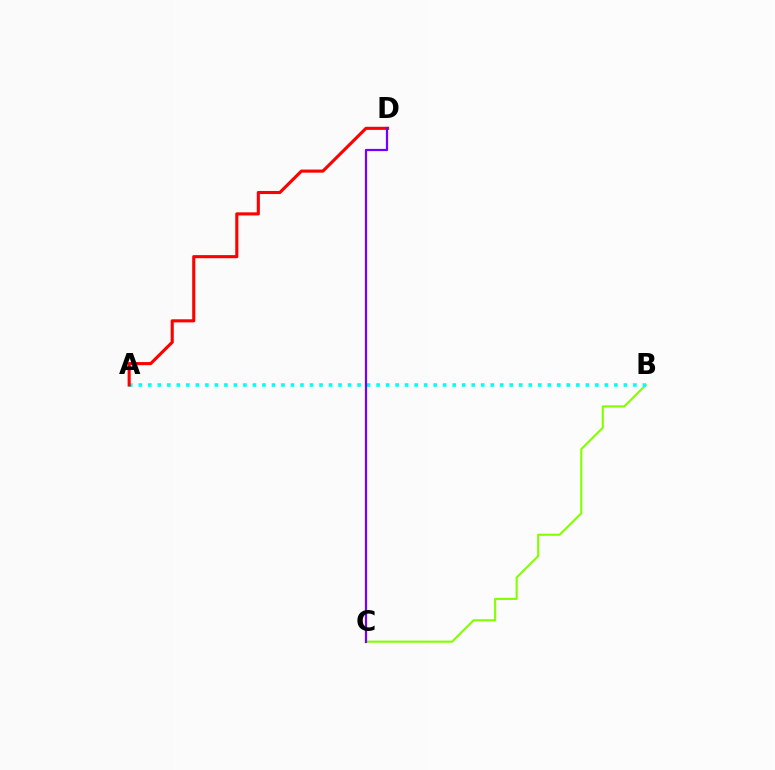{('B', 'C'): [{'color': '#84ff00', 'line_style': 'solid', 'thickness': 1.53}], ('A', 'B'): [{'color': '#00fff6', 'line_style': 'dotted', 'thickness': 2.58}], ('A', 'D'): [{'color': '#ff0000', 'line_style': 'solid', 'thickness': 2.23}], ('C', 'D'): [{'color': '#7200ff', 'line_style': 'solid', 'thickness': 1.6}]}